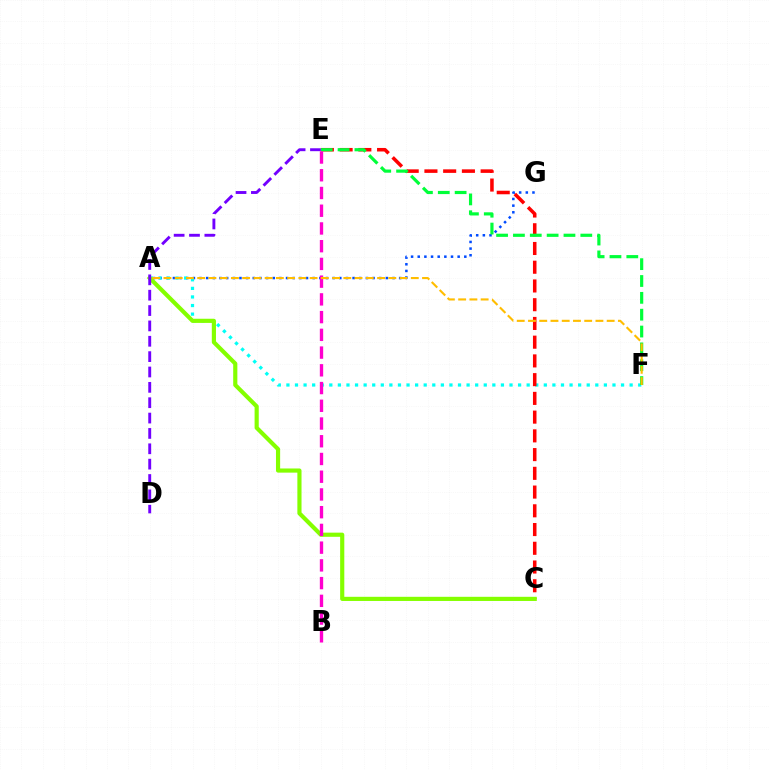{('A', 'G'): [{'color': '#004bff', 'line_style': 'dotted', 'thickness': 1.81}], ('A', 'F'): [{'color': '#00fff6', 'line_style': 'dotted', 'thickness': 2.33}, {'color': '#ffbd00', 'line_style': 'dashed', 'thickness': 1.53}], ('C', 'E'): [{'color': '#ff0000', 'line_style': 'dashed', 'thickness': 2.55}], ('A', 'C'): [{'color': '#84ff00', 'line_style': 'solid', 'thickness': 2.99}], ('E', 'F'): [{'color': '#00ff39', 'line_style': 'dashed', 'thickness': 2.29}], ('D', 'E'): [{'color': '#7200ff', 'line_style': 'dashed', 'thickness': 2.09}], ('B', 'E'): [{'color': '#ff00cf', 'line_style': 'dashed', 'thickness': 2.41}]}